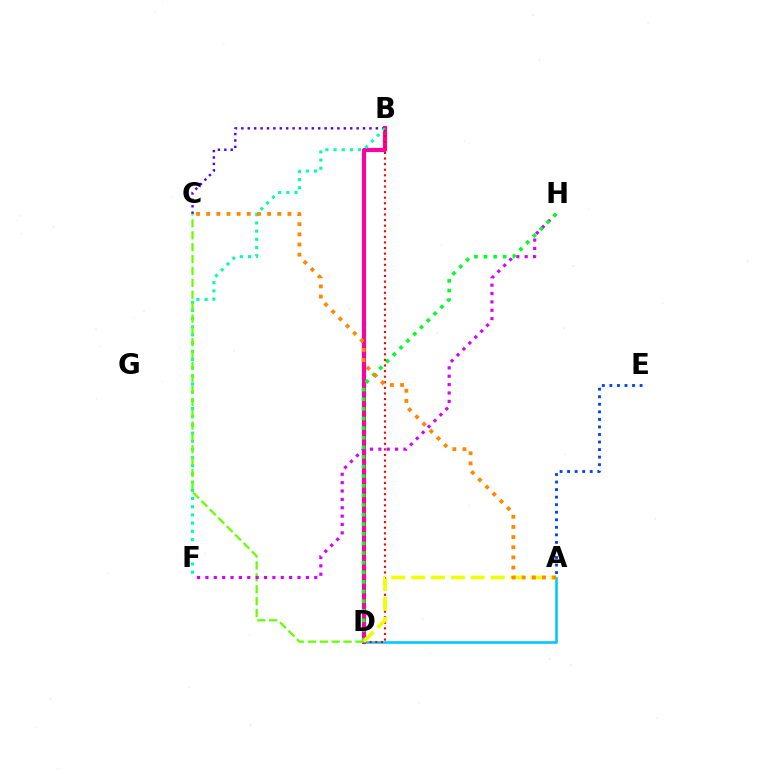{('A', 'D'): [{'color': '#00c7ff', 'line_style': 'solid', 'thickness': 1.86}, {'color': '#eeff00', 'line_style': 'dashed', 'thickness': 2.7}], ('B', 'D'): [{'color': '#ff00a0', 'line_style': 'solid', 'thickness': 2.97}, {'color': '#ff0000', 'line_style': 'dotted', 'thickness': 1.52}], ('B', 'C'): [{'color': '#4f00ff', 'line_style': 'dotted', 'thickness': 1.74}], ('B', 'F'): [{'color': '#00ffaf', 'line_style': 'dotted', 'thickness': 2.22}], ('C', 'D'): [{'color': '#66ff00', 'line_style': 'dashed', 'thickness': 1.62}], ('F', 'H'): [{'color': '#d600ff', 'line_style': 'dotted', 'thickness': 2.27}], ('D', 'H'): [{'color': '#00ff27', 'line_style': 'dotted', 'thickness': 2.61}], ('A', 'C'): [{'color': '#ff8800', 'line_style': 'dotted', 'thickness': 2.76}], ('A', 'E'): [{'color': '#003fff', 'line_style': 'dotted', 'thickness': 2.05}]}